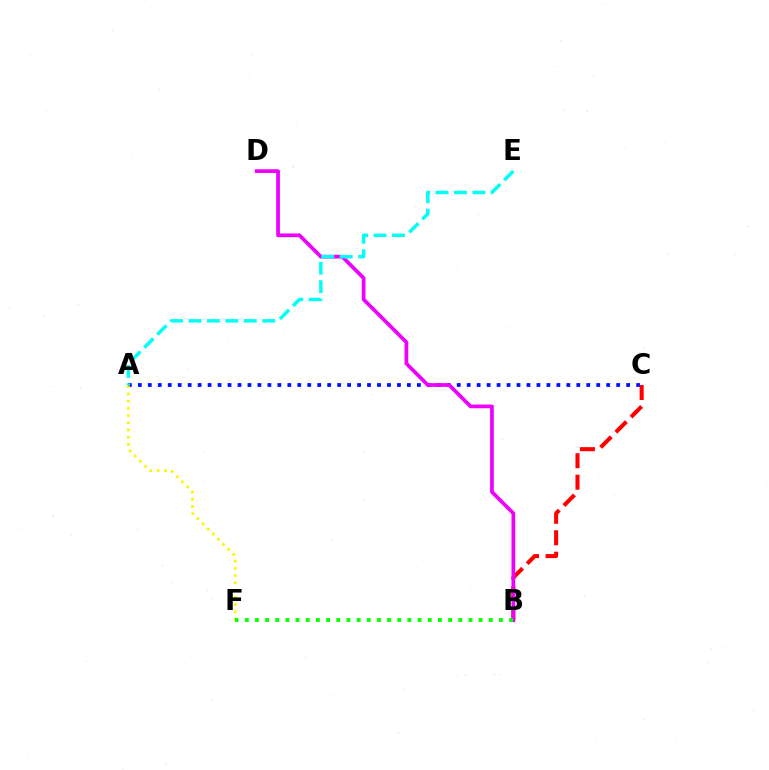{('A', 'C'): [{'color': '#0010ff', 'line_style': 'dotted', 'thickness': 2.71}], ('B', 'C'): [{'color': '#ff0000', 'line_style': 'dashed', 'thickness': 2.92}], ('B', 'D'): [{'color': '#ee00ff', 'line_style': 'solid', 'thickness': 2.68}], ('A', 'F'): [{'color': '#fcf500', 'line_style': 'dotted', 'thickness': 1.96}], ('A', 'E'): [{'color': '#00fff6', 'line_style': 'dashed', 'thickness': 2.5}], ('B', 'F'): [{'color': '#08ff00', 'line_style': 'dotted', 'thickness': 2.76}]}